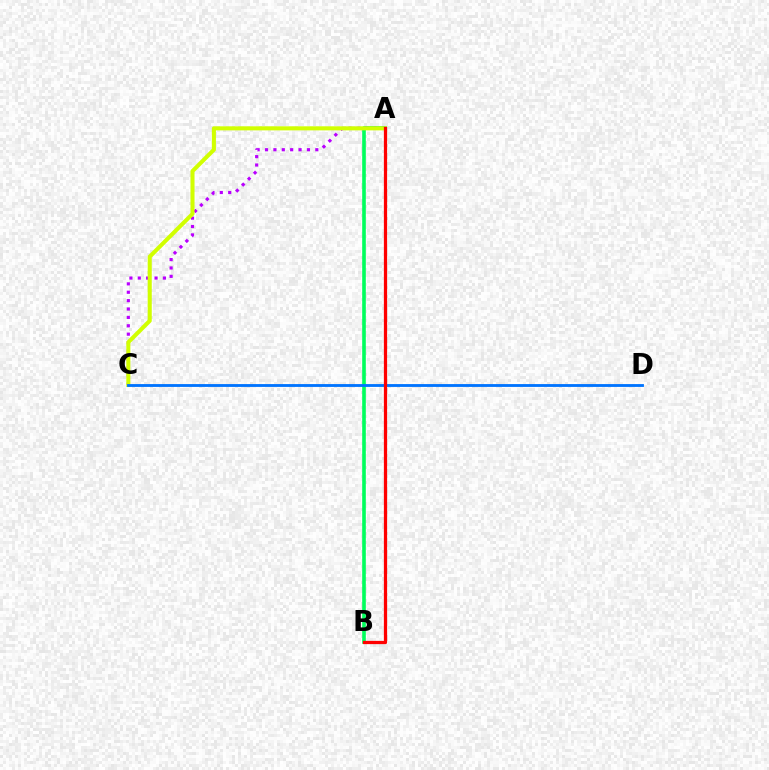{('A', 'B'): [{'color': '#00ff5c', 'line_style': 'solid', 'thickness': 2.61}, {'color': '#ff0000', 'line_style': 'solid', 'thickness': 2.34}], ('A', 'C'): [{'color': '#b900ff', 'line_style': 'dotted', 'thickness': 2.28}, {'color': '#d1ff00', 'line_style': 'solid', 'thickness': 2.92}], ('C', 'D'): [{'color': '#0074ff', 'line_style': 'solid', 'thickness': 2.04}]}